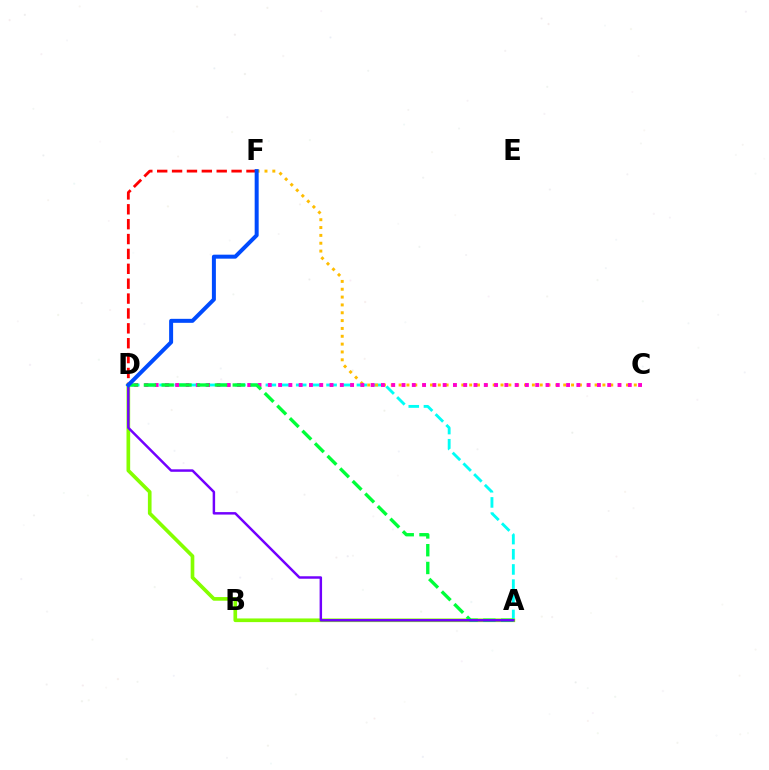{('A', 'D'): [{'color': '#00fff6', 'line_style': 'dashed', 'thickness': 2.06}, {'color': '#84ff00', 'line_style': 'solid', 'thickness': 2.64}, {'color': '#00ff39', 'line_style': 'dashed', 'thickness': 2.41}, {'color': '#7200ff', 'line_style': 'solid', 'thickness': 1.78}], ('C', 'F'): [{'color': '#ffbd00', 'line_style': 'dotted', 'thickness': 2.13}], ('C', 'D'): [{'color': '#ff00cf', 'line_style': 'dotted', 'thickness': 2.79}], ('D', 'F'): [{'color': '#ff0000', 'line_style': 'dashed', 'thickness': 2.02}, {'color': '#004bff', 'line_style': 'solid', 'thickness': 2.87}]}